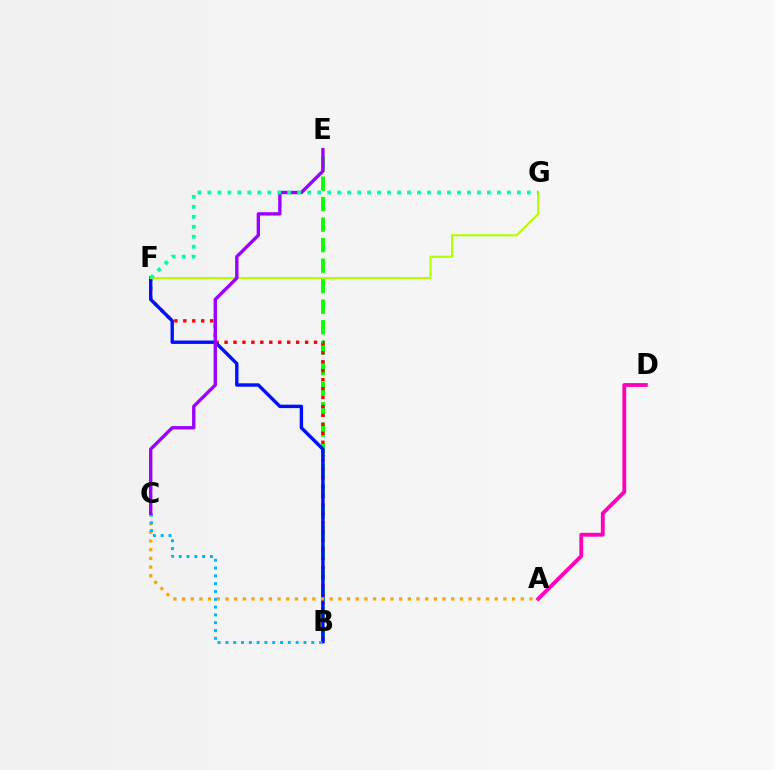{('B', 'E'): [{'color': '#08ff00', 'line_style': 'dashed', 'thickness': 2.79}], ('B', 'F'): [{'color': '#ff0000', 'line_style': 'dotted', 'thickness': 2.43}, {'color': '#0010ff', 'line_style': 'solid', 'thickness': 2.45}], ('A', 'D'): [{'color': '#ff00bd', 'line_style': 'solid', 'thickness': 2.77}], ('A', 'C'): [{'color': '#ffa500', 'line_style': 'dotted', 'thickness': 2.36}], ('B', 'C'): [{'color': '#00b5ff', 'line_style': 'dotted', 'thickness': 2.12}], ('F', 'G'): [{'color': '#b3ff00', 'line_style': 'solid', 'thickness': 1.54}, {'color': '#00ff9d', 'line_style': 'dotted', 'thickness': 2.71}], ('C', 'E'): [{'color': '#9b00ff', 'line_style': 'solid', 'thickness': 2.42}]}